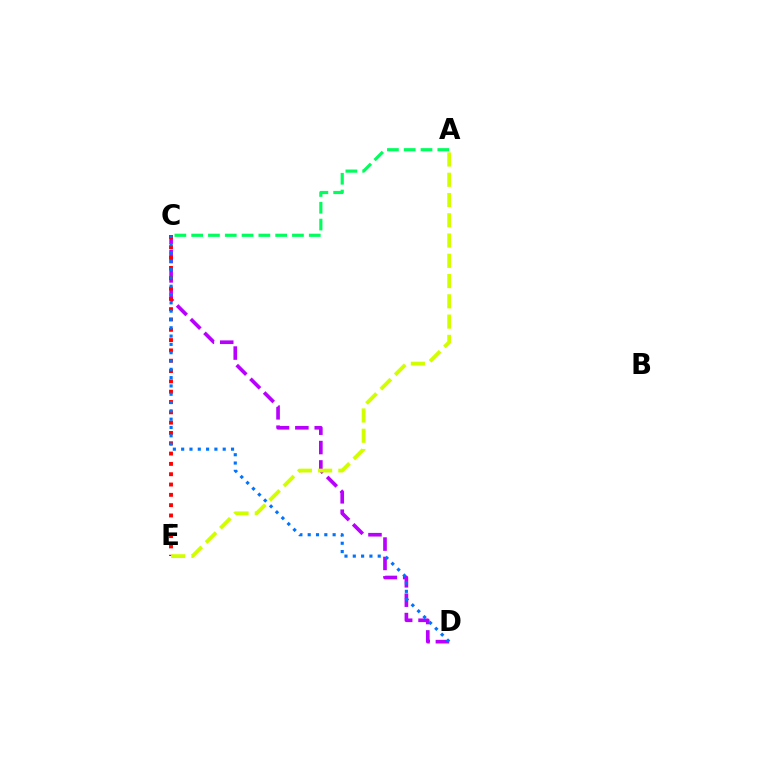{('C', 'D'): [{'color': '#b900ff', 'line_style': 'dashed', 'thickness': 2.63}, {'color': '#0074ff', 'line_style': 'dotted', 'thickness': 2.26}], ('C', 'E'): [{'color': '#ff0000', 'line_style': 'dotted', 'thickness': 2.8}], ('A', 'C'): [{'color': '#00ff5c', 'line_style': 'dashed', 'thickness': 2.28}], ('A', 'E'): [{'color': '#d1ff00', 'line_style': 'dashed', 'thickness': 2.75}]}